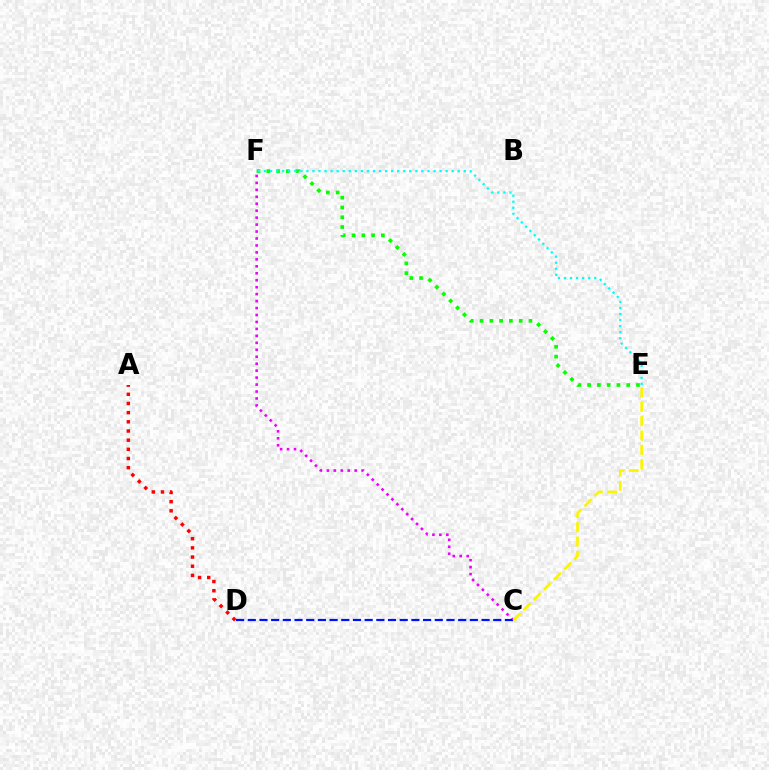{('E', 'F'): [{'color': '#08ff00', 'line_style': 'dotted', 'thickness': 2.66}, {'color': '#00fff6', 'line_style': 'dotted', 'thickness': 1.65}], ('C', 'F'): [{'color': '#ee00ff', 'line_style': 'dotted', 'thickness': 1.89}], ('C', 'D'): [{'color': '#0010ff', 'line_style': 'dashed', 'thickness': 1.59}], ('C', 'E'): [{'color': '#fcf500', 'line_style': 'dashed', 'thickness': 1.95}], ('A', 'D'): [{'color': '#ff0000', 'line_style': 'dotted', 'thickness': 2.49}]}